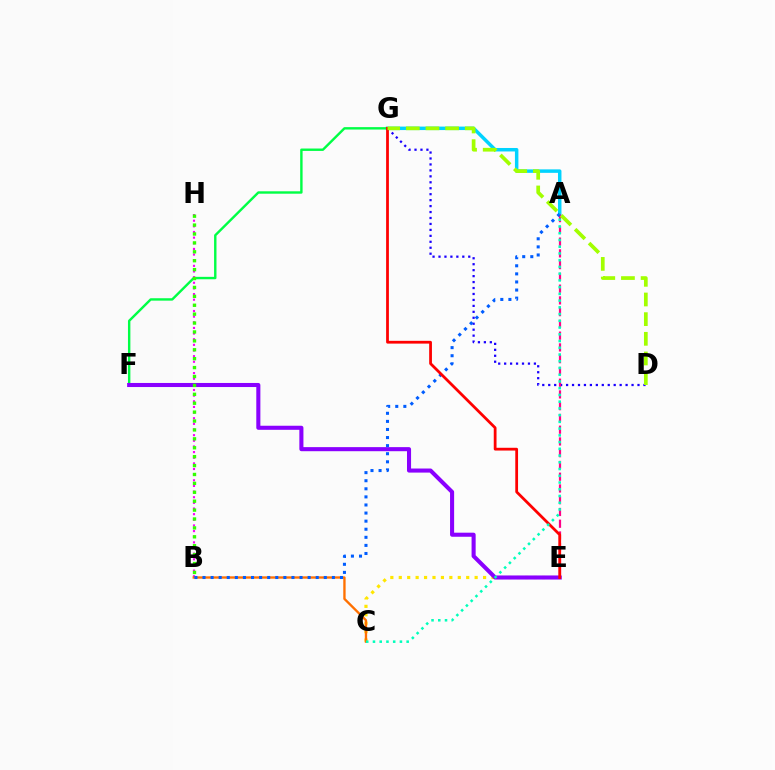{('A', 'G'): [{'color': '#00d3ff', 'line_style': 'solid', 'thickness': 2.5}], ('F', 'G'): [{'color': '#00ff45', 'line_style': 'solid', 'thickness': 1.73}], ('C', 'E'): [{'color': '#ffe600', 'line_style': 'dotted', 'thickness': 2.29}], ('B', 'H'): [{'color': '#fa00f9', 'line_style': 'dotted', 'thickness': 1.53}, {'color': '#31ff00', 'line_style': 'dotted', 'thickness': 2.42}], ('D', 'G'): [{'color': '#1900ff', 'line_style': 'dotted', 'thickness': 1.62}, {'color': '#a2ff00', 'line_style': 'dashed', 'thickness': 2.67}], ('E', 'F'): [{'color': '#8a00ff', 'line_style': 'solid', 'thickness': 2.93}], ('A', 'E'): [{'color': '#ff0088', 'line_style': 'dashed', 'thickness': 1.6}], ('B', 'C'): [{'color': '#ff7000', 'line_style': 'solid', 'thickness': 1.69}], ('A', 'B'): [{'color': '#005dff', 'line_style': 'dotted', 'thickness': 2.2}], ('E', 'G'): [{'color': '#ff0000', 'line_style': 'solid', 'thickness': 1.99}], ('A', 'C'): [{'color': '#00ffbb', 'line_style': 'dotted', 'thickness': 1.83}]}